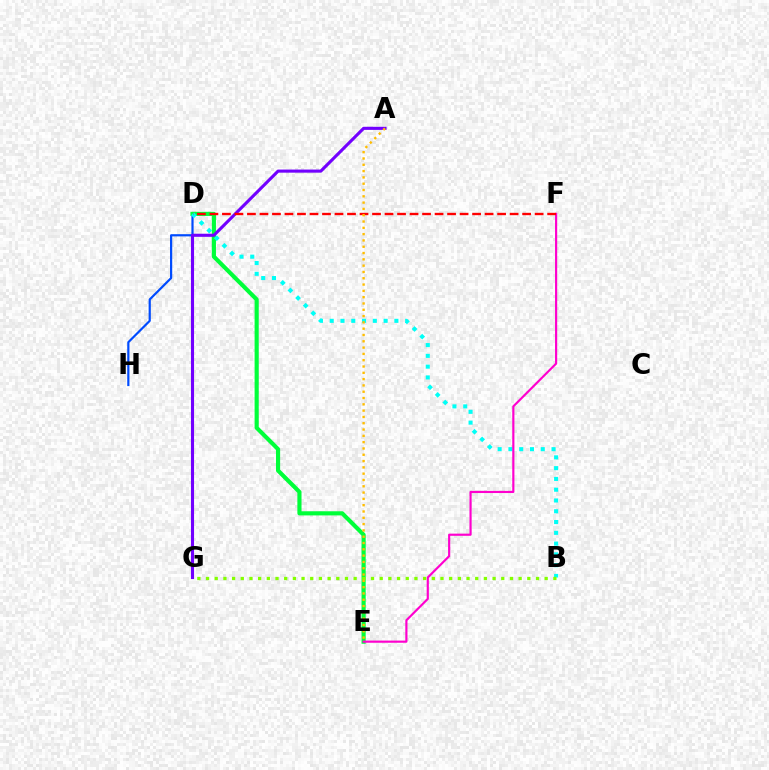{('D', 'H'): [{'color': '#004bff', 'line_style': 'solid', 'thickness': 1.58}], ('D', 'E'): [{'color': '#00ff39', 'line_style': 'solid', 'thickness': 2.98}], ('B', 'D'): [{'color': '#00fff6', 'line_style': 'dotted', 'thickness': 2.93}], ('A', 'G'): [{'color': '#7200ff', 'line_style': 'solid', 'thickness': 2.23}], ('E', 'F'): [{'color': '#ff00cf', 'line_style': 'solid', 'thickness': 1.56}], ('D', 'F'): [{'color': '#ff0000', 'line_style': 'dashed', 'thickness': 1.7}], ('B', 'G'): [{'color': '#84ff00', 'line_style': 'dotted', 'thickness': 2.36}], ('A', 'E'): [{'color': '#ffbd00', 'line_style': 'dotted', 'thickness': 1.71}]}